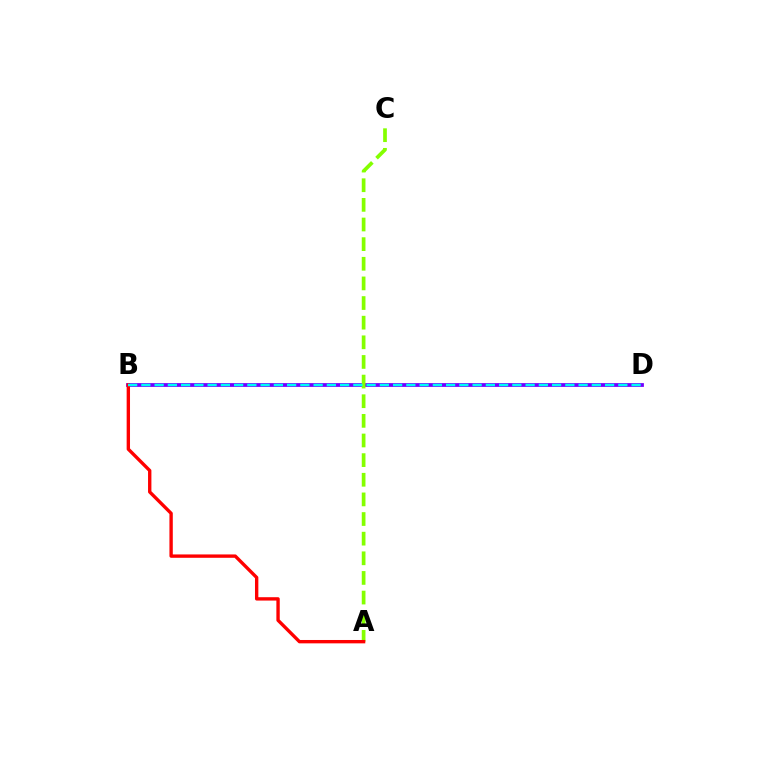{('B', 'D'): [{'color': '#7200ff', 'line_style': 'solid', 'thickness': 2.72}, {'color': '#00fff6', 'line_style': 'dashed', 'thickness': 1.8}], ('A', 'C'): [{'color': '#84ff00', 'line_style': 'dashed', 'thickness': 2.67}], ('A', 'B'): [{'color': '#ff0000', 'line_style': 'solid', 'thickness': 2.42}]}